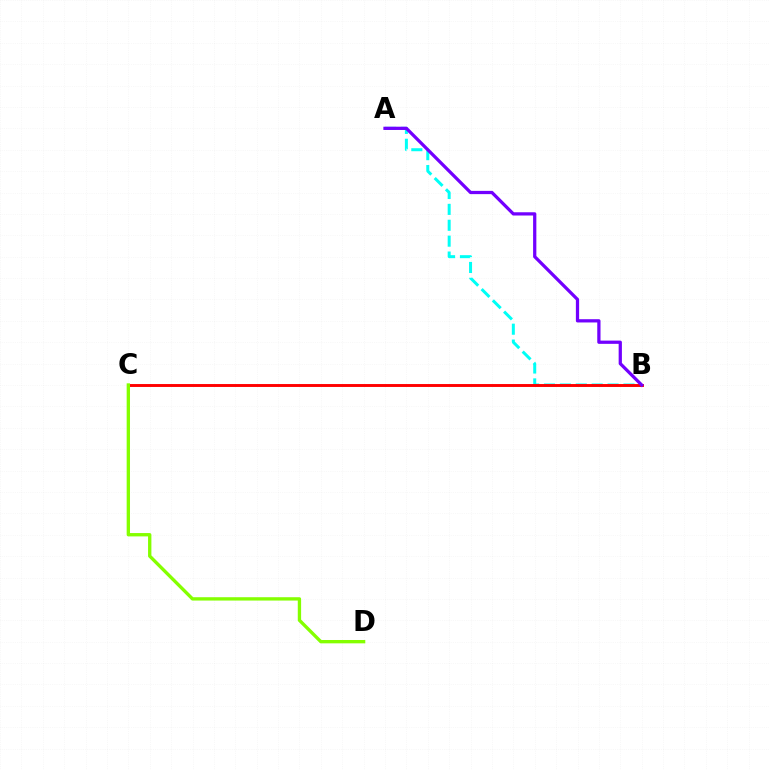{('A', 'B'): [{'color': '#00fff6', 'line_style': 'dashed', 'thickness': 2.16}, {'color': '#7200ff', 'line_style': 'solid', 'thickness': 2.34}], ('B', 'C'): [{'color': '#ff0000', 'line_style': 'solid', 'thickness': 2.1}], ('C', 'D'): [{'color': '#84ff00', 'line_style': 'solid', 'thickness': 2.4}]}